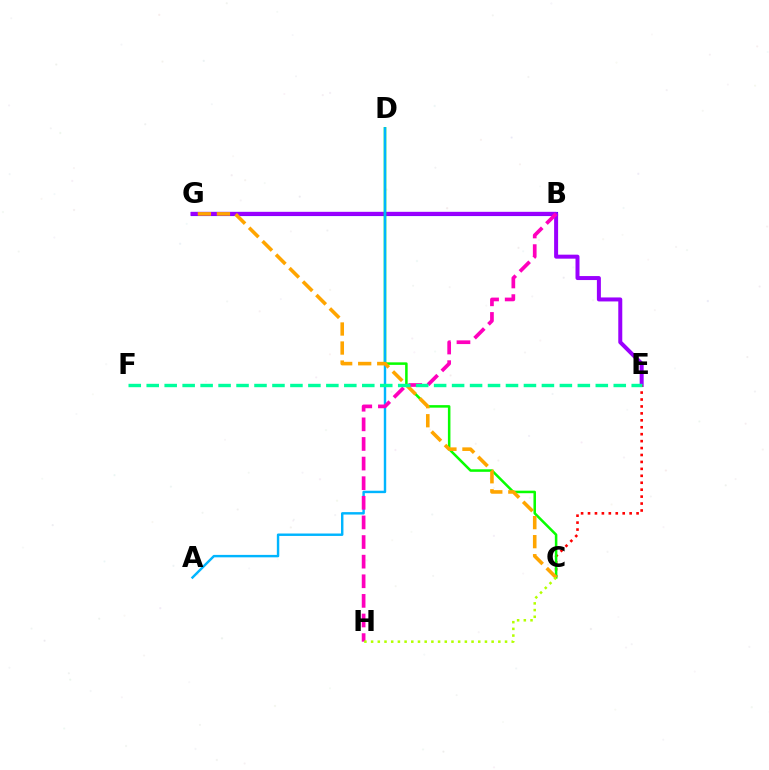{('B', 'G'): [{'color': '#0010ff', 'line_style': 'solid', 'thickness': 2.97}], ('E', 'G'): [{'color': '#9b00ff', 'line_style': 'solid', 'thickness': 2.88}], ('C', 'E'): [{'color': '#ff0000', 'line_style': 'dotted', 'thickness': 1.88}], ('C', 'D'): [{'color': '#08ff00', 'line_style': 'solid', 'thickness': 1.82}], ('A', 'D'): [{'color': '#00b5ff', 'line_style': 'solid', 'thickness': 1.75}], ('B', 'H'): [{'color': '#ff00bd', 'line_style': 'dashed', 'thickness': 2.66}], ('C', 'G'): [{'color': '#ffa500', 'line_style': 'dashed', 'thickness': 2.58}], ('C', 'H'): [{'color': '#b3ff00', 'line_style': 'dotted', 'thickness': 1.82}], ('E', 'F'): [{'color': '#00ff9d', 'line_style': 'dashed', 'thickness': 2.44}]}